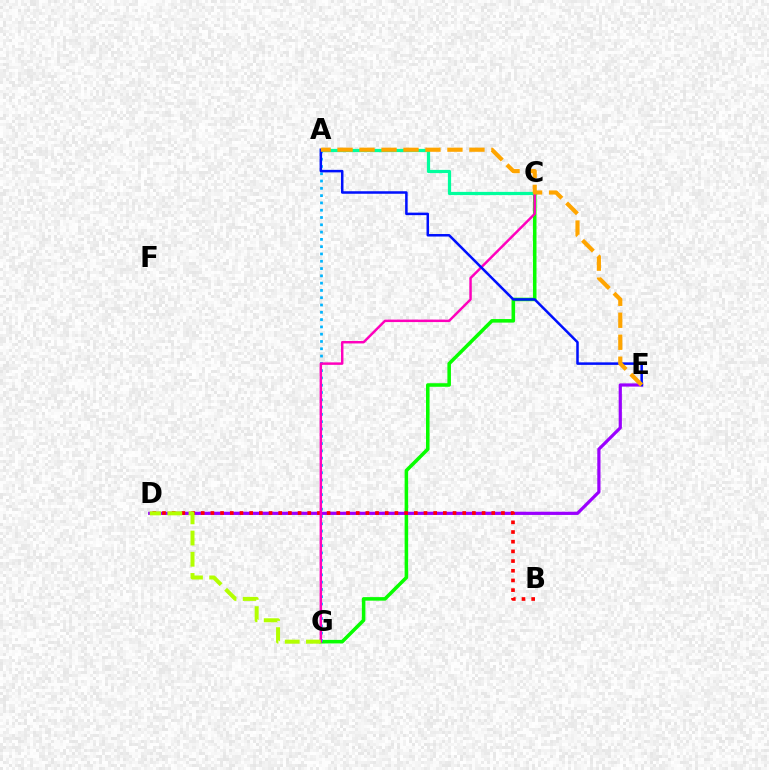{('C', 'G'): [{'color': '#08ff00', 'line_style': 'solid', 'thickness': 2.55}, {'color': '#ff00bd', 'line_style': 'solid', 'thickness': 1.77}], ('D', 'E'): [{'color': '#9b00ff', 'line_style': 'solid', 'thickness': 2.31}], ('A', 'C'): [{'color': '#00ff9d', 'line_style': 'solid', 'thickness': 2.32}], ('A', 'G'): [{'color': '#00b5ff', 'line_style': 'dotted', 'thickness': 1.98}], ('B', 'D'): [{'color': '#ff0000', 'line_style': 'dotted', 'thickness': 2.63}], ('A', 'E'): [{'color': '#0010ff', 'line_style': 'solid', 'thickness': 1.81}, {'color': '#ffa500', 'line_style': 'dashed', 'thickness': 2.99}], ('D', 'G'): [{'color': '#b3ff00', 'line_style': 'dashed', 'thickness': 2.88}]}